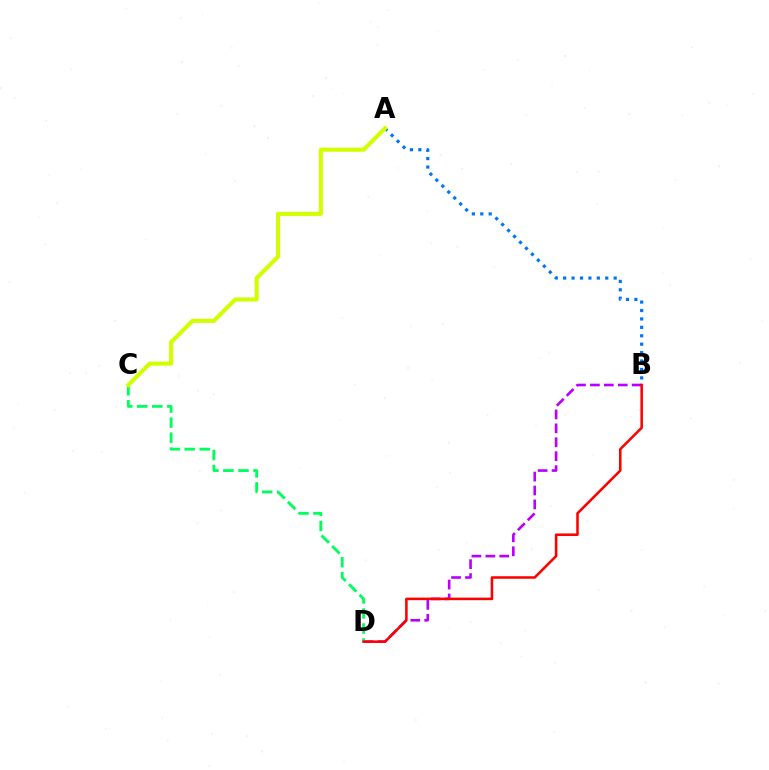{('A', 'B'): [{'color': '#0074ff', 'line_style': 'dotted', 'thickness': 2.29}], ('B', 'D'): [{'color': '#b900ff', 'line_style': 'dashed', 'thickness': 1.89}, {'color': '#ff0000', 'line_style': 'solid', 'thickness': 1.84}], ('C', 'D'): [{'color': '#00ff5c', 'line_style': 'dashed', 'thickness': 2.04}], ('A', 'C'): [{'color': '#d1ff00', 'line_style': 'solid', 'thickness': 2.95}]}